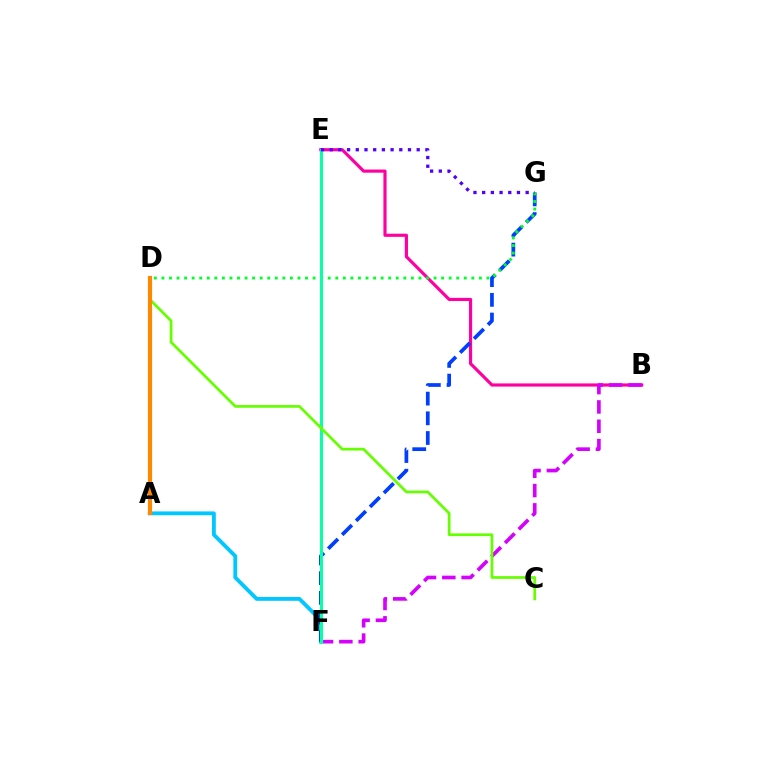{('B', 'E'): [{'color': '#ff00a0', 'line_style': 'solid', 'thickness': 2.28}], ('A', 'F'): [{'color': '#00c7ff', 'line_style': 'solid', 'thickness': 2.75}], ('A', 'D'): [{'color': '#ff0000', 'line_style': 'dashed', 'thickness': 1.92}, {'color': '#ff8800', 'line_style': 'solid', 'thickness': 2.98}], ('F', 'G'): [{'color': '#003fff', 'line_style': 'dashed', 'thickness': 2.68}], ('B', 'F'): [{'color': '#d600ff', 'line_style': 'dashed', 'thickness': 2.62}], ('D', 'G'): [{'color': '#00ff27', 'line_style': 'dotted', 'thickness': 2.05}], ('E', 'F'): [{'color': '#eeff00', 'line_style': 'solid', 'thickness': 2.24}, {'color': '#00ffaf', 'line_style': 'solid', 'thickness': 2.11}], ('C', 'D'): [{'color': '#66ff00', 'line_style': 'solid', 'thickness': 1.97}], ('E', 'G'): [{'color': '#4f00ff', 'line_style': 'dotted', 'thickness': 2.36}]}